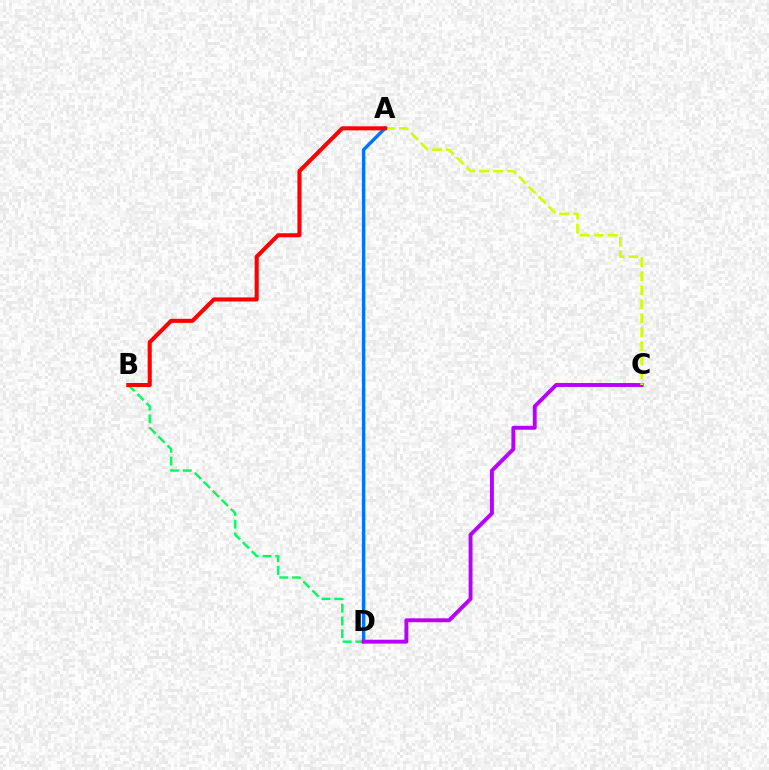{('B', 'D'): [{'color': '#00ff5c', 'line_style': 'dashed', 'thickness': 1.73}], ('A', 'D'): [{'color': '#0074ff', 'line_style': 'solid', 'thickness': 2.45}], ('C', 'D'): [{'color': '#b900ff', 'line_style': 'solid', 'thickness': 2.81}], ('A', 'C'): [{'color': '#d1ff00', 'line_style': 'dashed', 'thickness': 1.9}], ('A', 'B'): [{'color': '#ff0000', 'line_style': 'solid', 'thickness': 2.93}]}